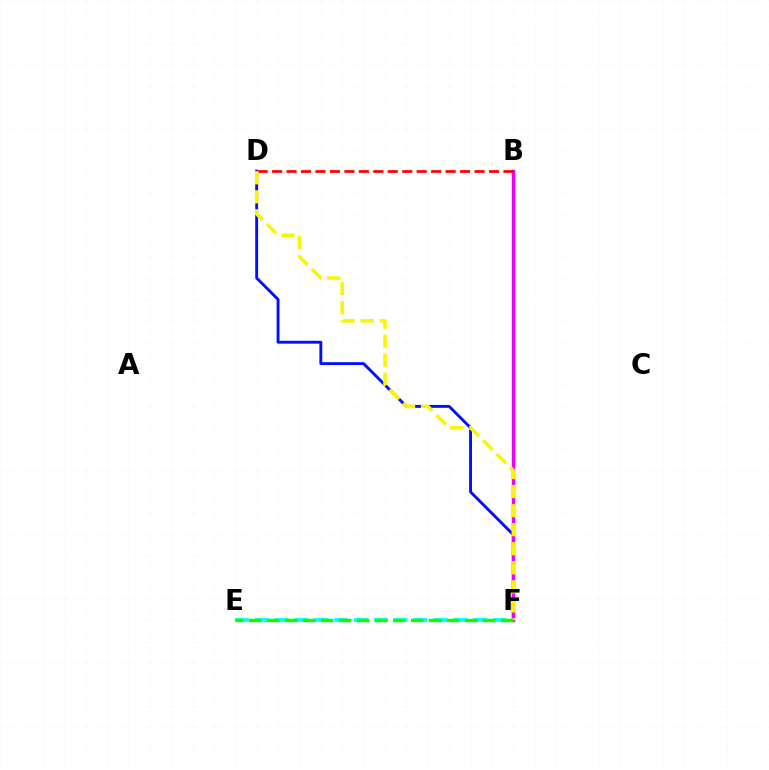{('D', 'F'): [{'color': '#0010ff', 'line_style': 'solid', 'thickness': 2.08}, {'color': '#fcf500', 'line_style': 'dashed', 'thickness': 2.59}], ('B', 'F'): [{'color': '#ee00ff', 'line_style': 'solid', 'thickness': 2.48}], ('B', 'D'): [{'color': '#ff0000', 'line_style': 'dashed', 'thickness': 1.96}], ('E', 'F'): [{'color': '#00fff6', 'line_style': 'dashed', 'thickness': 2.7}, {'color': '#08ff00', 'line_style': 'dashed', 'thickness': 2.45}]}